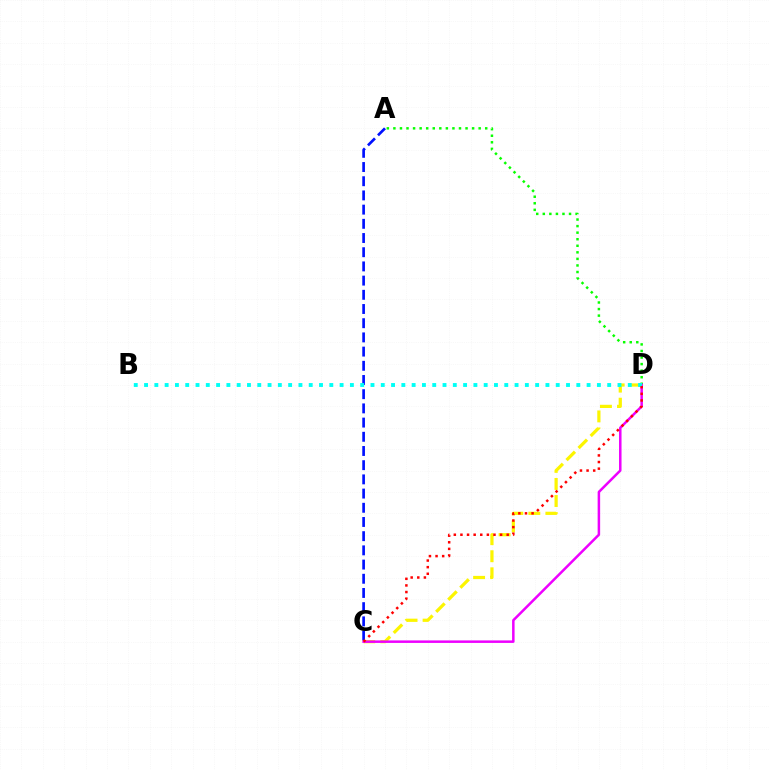{('A', 'D'): [{'color': '#08ff00', 'line_style': 'dotted', 'thickness': 1.78}], ('C', 'D'): [{'color': '#fcf500', 'line_style': 'dashed', 'thickness': 2.32}, {'color': '#ee00ff', 'line_style': 'solid', 'thickness': 1.8}, {'color': '#ff0000', 'line_style': 'dotted', 'thickness': 1.8}], ('A', 'C'): [{'color': '#0010ff', 'line_style': 'dashed', 'thickness': 1.93}], ('B', 'D'): [{'color': '#00fff6', 'line_style': 'dotted', 'thickness': 2.8}]}